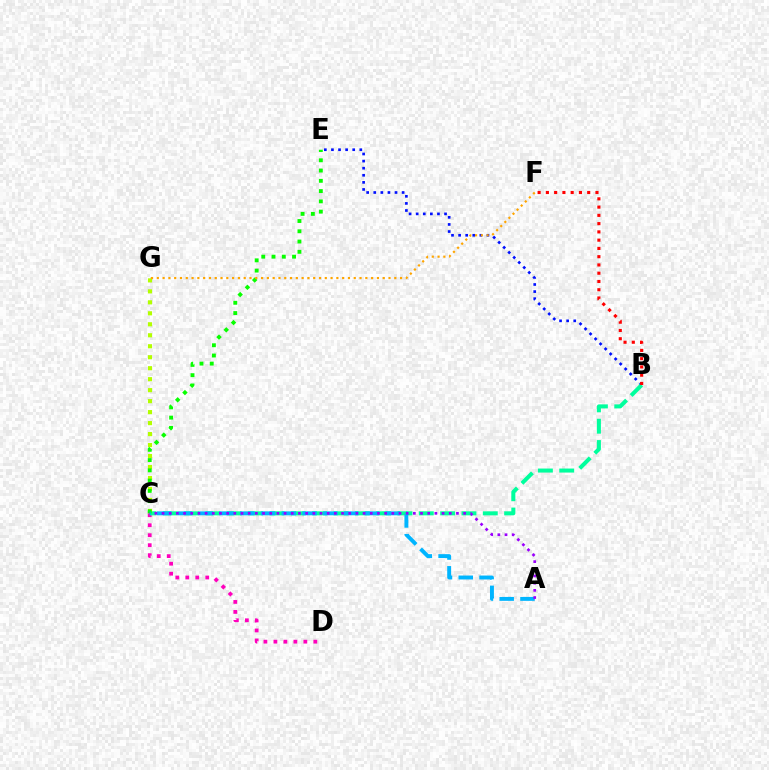{('C', 'D'): [{'color': '#ff00bd', 'line_style': 'dotted', 'thickness': 2.71}], ('C', 'G'): [{'color': '#b3ff00', 'line_style': 'dotted', 'thickness': 2.98}], ('B', 'E'): [{'color': '#0010ff', 'line_style': 'dotted', 'thickness': 1.93}], ('B', 'C'): [{'color': '#00ff9d', 'line_style': 'dashed', 'thickness': 2.9}], ('C', 'E'): [{'color': '#08ff00', 'line_style': 'dotted', 'thickness': 2.79}], ('F', 'G'): [{'color': '#ffa500', 'line_style': 'dotted', 'thickness': 1.57}], ('A', 'C'): [{'color': '#00b5ff', 'line_style': 'dashed', 'thickness': 2.82}, {'color': '#9b00ff', 'line_style': 'dotted', 'thickness': 1.95}], ('B', 'F'): [{'color': '#ff0000', 'line_style': 'dotted', 'thickness': 2.25}]}